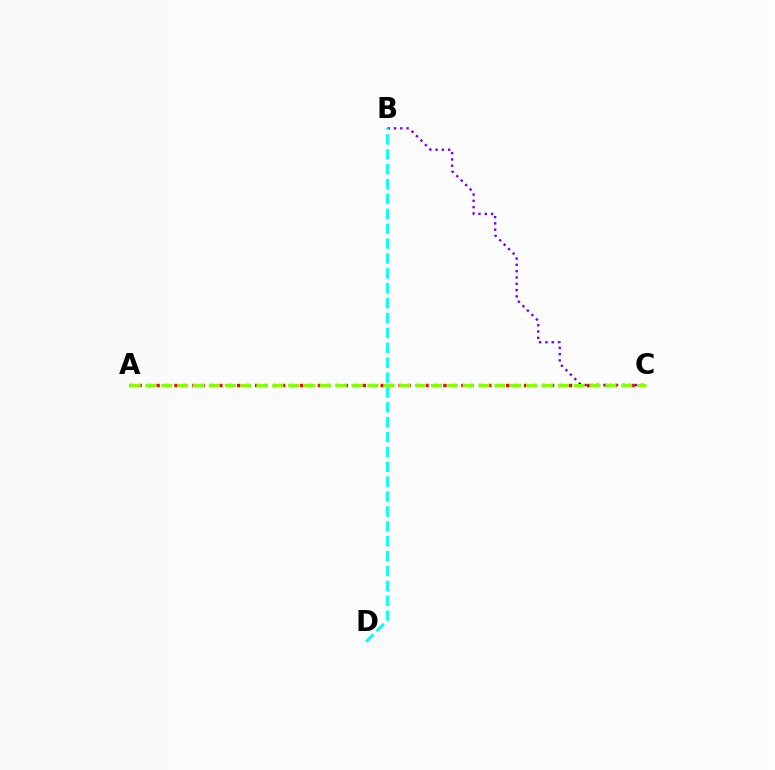{('B', 'C'): [{'color': '#7200ff', 'line_style': 'dotted', 'thickness': 1.71}], ('B', 'D'): [{'color': '#00fff6', 'line_style': 'dashed', 'thickness': 2.02}], ('A', 'C'): [{'color': '#ff0000', 'line_style': 'dotted', 'thickness': 2.44}, {'color': '#84ff00', 'line_style': 'dashed', 'thickness': 2.15}]}